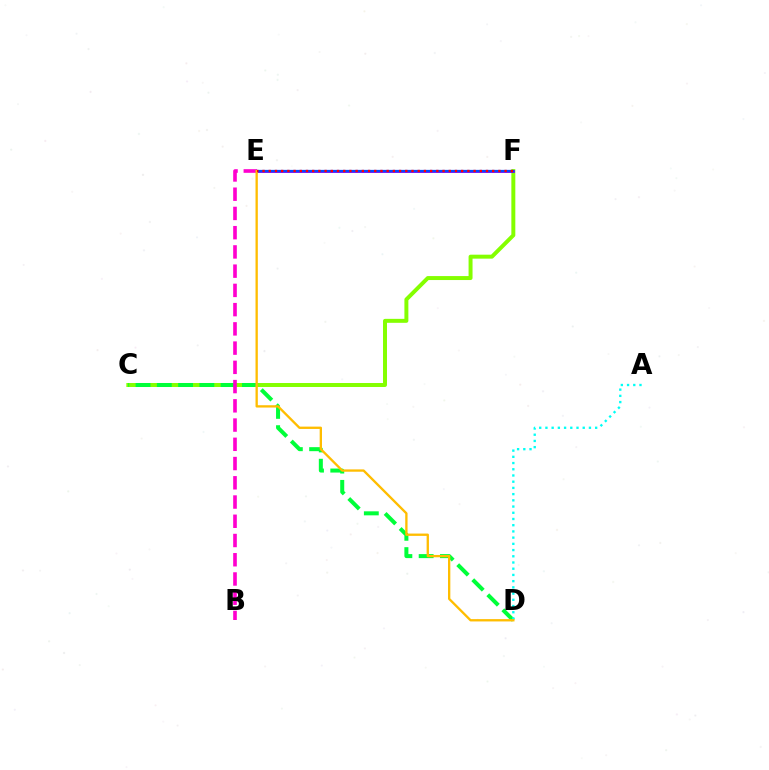{('C', 'F'): [{'color': '#84ff00', 'line_style': 'solid', 'thickness': 2.85}], ('E', 'F'): [{'color': '#7200ff', 'line_style': 'solid', 'thickness': 2.0}, {'color': '#004bff', 'line_style': 'solid', 'thickness': 1.62}, {'color': '#ff0000', 'line_style': 'dotted', 'thickness': 1.69}], ('C', 'D'): [{'color': '#00ff39', 'line_style': 'dashed', 'thickness': 2.89}], ('B', 'E'): [{'color': '#ff00cf', 'line_style': 'dashed', 'thickness': 2.61}], ('A', 'D'): [{'color': '#00fff6', 'line_style': 'dotted', 'thickness': 1.69}], ('D', 'E'): [{'color': '#ffbd00', 'line_style': 'solid', 'thickness': 1.67}]}